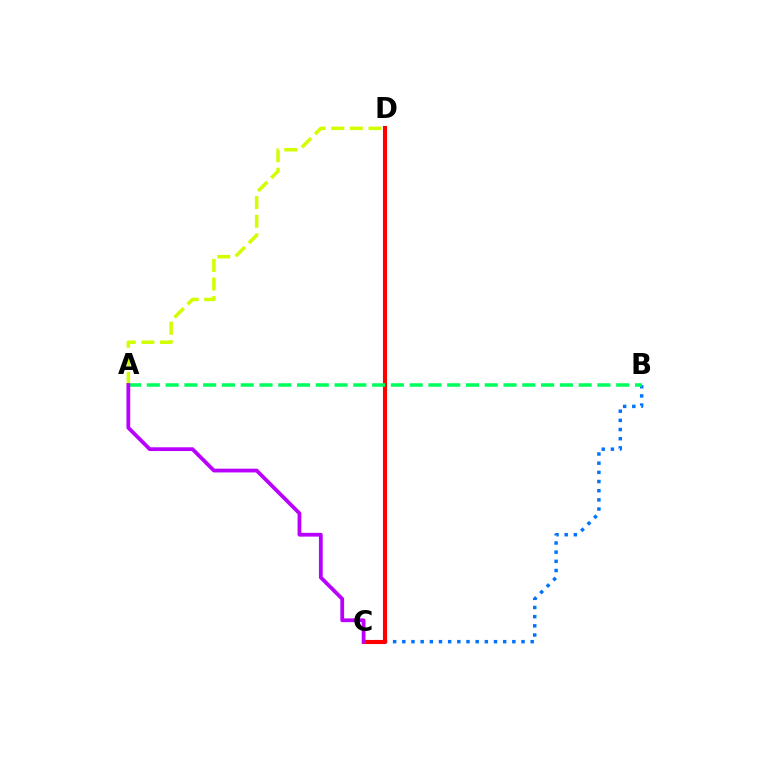{('B', 'C'): [{'color': '#0074ff', 'line_style': 'dotted', 'thickness': 2.49}], ('A', 'D'): [{'color': '#d1ff00', 'line_style': 'dashed', 'thickness': 2.53}], ('C', 'D'): [{'color': '#ff0000', 'line_style': 'solid', 'thickness': 2.96}], ('A', 'B'): [{'color': '#00ff5c', 'line_style': 'dashed', 'thickness': 2.55}], ('A', 'C'): [{'color': '#b900ff', 'line_style': 'solid', 'thickness': 2.71}]}